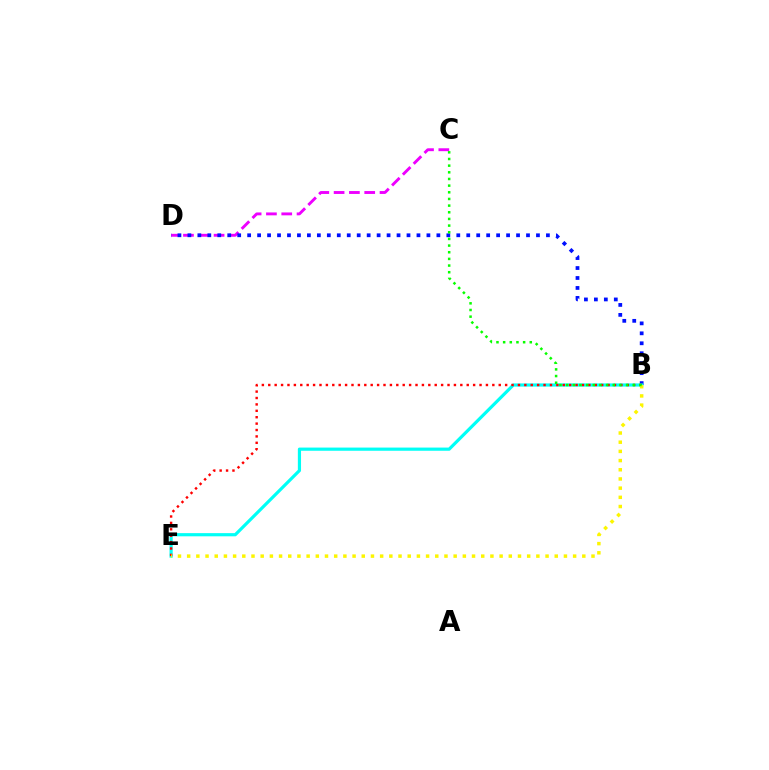{('C', 'D'): [{'color': '#ee00ff', 'line_style': 'dashed', 'thickness': 2.08}], ('B', 'D'): [{'color': '#0010ff', 'line_style': 'dotted', 'thickness': 2.71}], ('B', 'E'): [{'color': '#00fff6', 'line_style': 'solid', 'thickness': 2.29}, {'color': '#ff0000', 'line_style': 'dotted', 'thickness': 1.74}, {'color': '#fcf500', 'line_style': 'dotted', 'thickness': 2.5}], ('B', 'C'): [{'color': '#08ff00', 'line_style': 'dotted', 'thickness': 1.81}]}